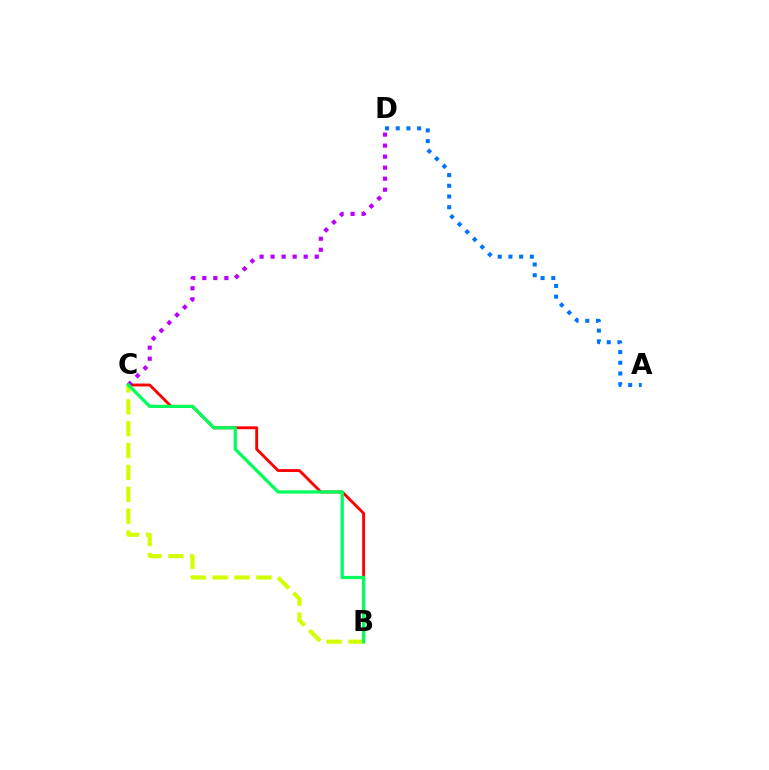{('B', 'C'): [{'color': '#ff0000', 'line_style': 'solid', 'thickness': 2.07}, {'color': '#d1ff00', 'line_style': 'dashed', 'thickness': 2.97}, {'color': '#00ff5c', 'line_style': 'solid', 'thickness': 2.34}], ('C', 'D'): [{'color': '#b900ff', 'line_style': 'dotted', 'thickness': 2.99}], ('A', 'D'): [{'color': '#0074ff', 'line_style': 'dotted', 'thickness': 2.91}]}